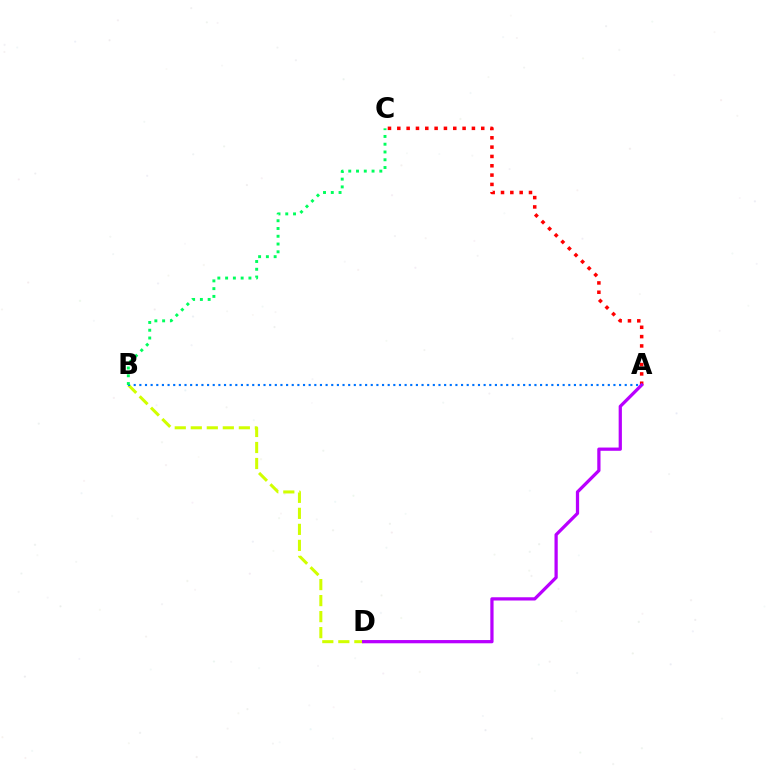{('A', 'C'): [{'color': '#ff0000', 'line_style': 'dotted', 'thickness': 2.53}], ('B', 'D'): [{'color': '#d1ff00', 'line_style': 'dashed', 'thickness': 2.18}], ('A', 'D'): [{'color': '#b900ff', 'line_style': 'solid', 'thickness': 2.33}], ('A', 'B'): [{'color': '#0074ff', 'line_style': 'dotted', 'thickness': 1.53}], ('B', 'C'): [{'color': '#00ff5c', 'line_style': 'dotted', 'thickness': 2.11}]}